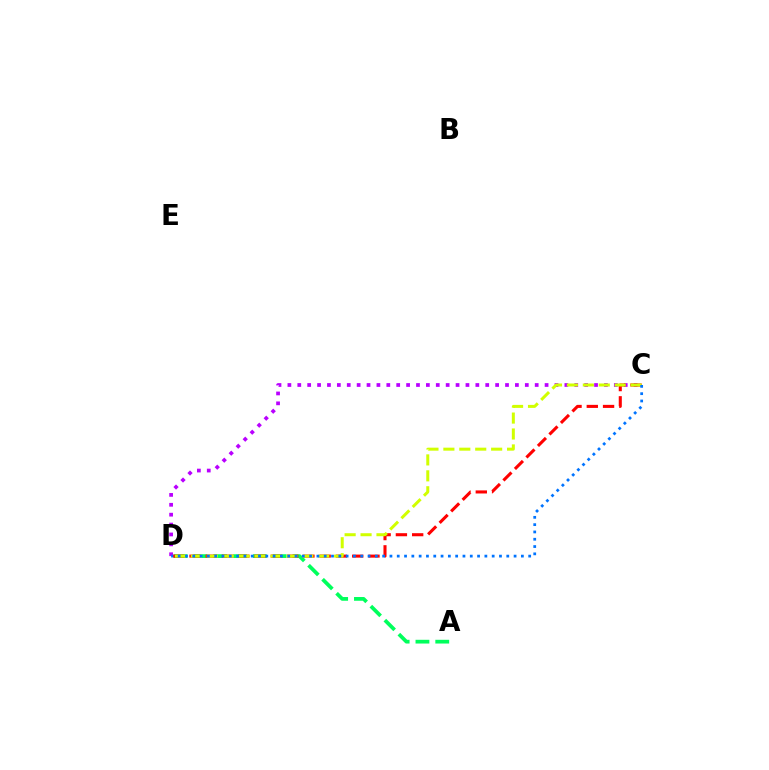{('C', 'D'): [{'color': '#b900ff', 'line_style': 'dotted', 'thickness': 2.69}, {'color': '#ff0000', 'line_style': 'dashed', 'thickness': 2.21}, {'color': '#d1ff00', 'line_style': 'dashed', 'thickness': 2.16}, {'color': '#0074ff', 'line_style': 'dotted', 'thickness': 1.98}], ('A', 'D'): [{'color': '#00ff5c', 'line_style': 'dashed', 'thickness': 2.69}]}